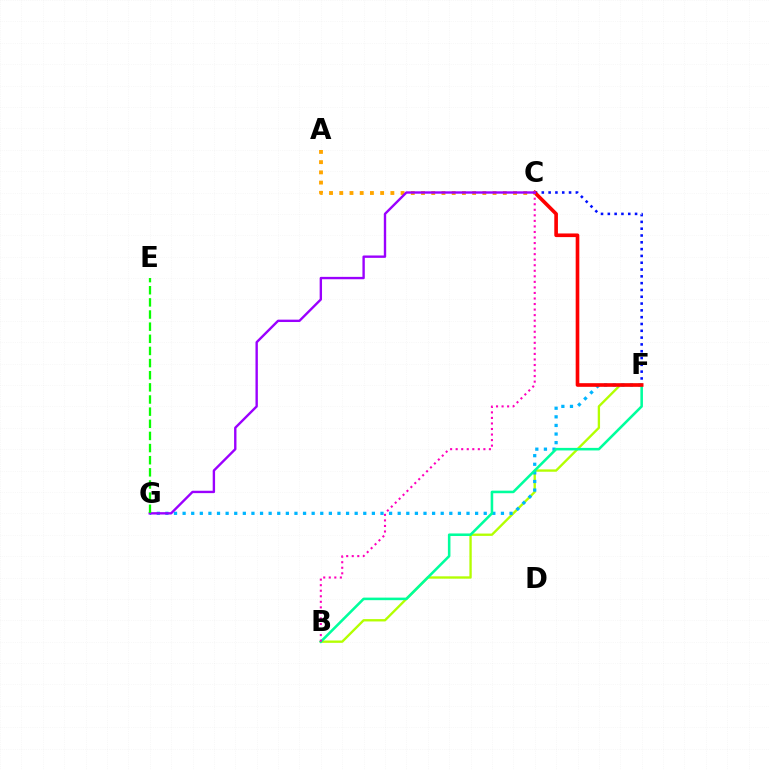{('B', 'F'): [{'color': '#b3ff00', 'line_style': 'solid', 'thickness': 1.69}, {'color': '#00ff9d', 'line_style': 'solid', 'thickness': 1.84}], ('F', 'G'): [{'color': '#00b5ff', 'line_style': 'dotted', 'thickness': 2.34}], ('C', 'F'): [{'color': '#0010ff', 'line_style': 'dotted', 'thickness': 1.85}, {'color': '#ff0000', 'line_style': 'solid', 'thickness': 2.62}], ('A', 'C'): [{'color': '#ffa500', 'line_style': 'dotted', 'thickness': 2.78}], ('B', 'C'): [{'color': '#ff00bd', 'line_style': 'dotted', 'thickness': 1.51}], ('C', 'G'): [{'color': '#9b00ff', 'line_style': 'solid', 'thickness': 1.71}], ('E', 'G'): [{'color': '#08ff00', 'line_style': 'dashed', 'thickness': 1.65}]}